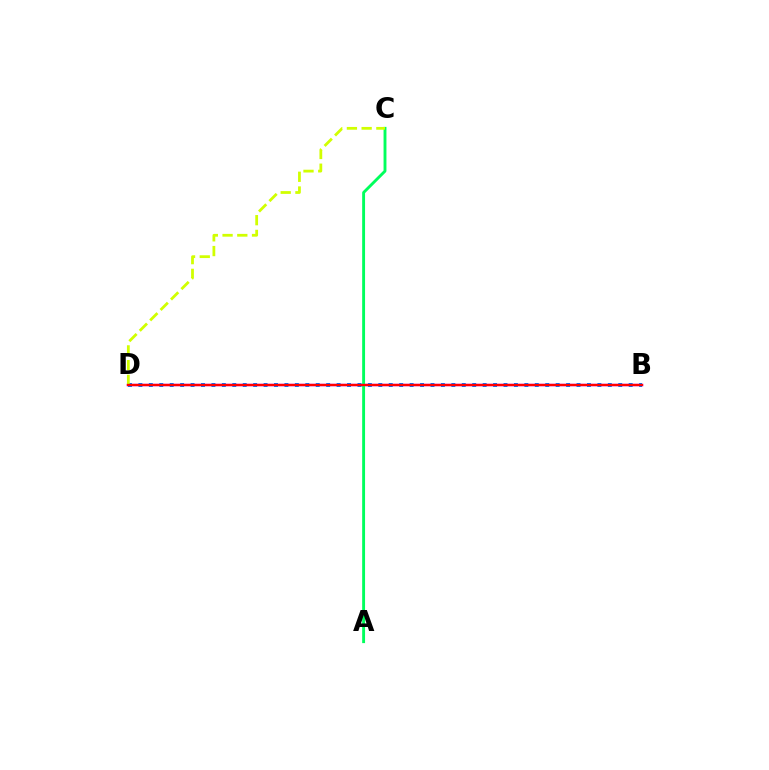{('B', 'D'): [{'color': '#b900ff', 'line_style': 'solid', 'thickness': 1.72}, {'color': '#0074ff', 'line_style': 'dotted', 'thickness': 2.83}, {'color': '#ff0000', 'line_style': 'solid', 'thickness': 1.66}], ('A', 'C'): [{'color': '#00ff5c', 'line_style': 'solid', 'thickness': 2.08}], ('C', 'D'): [{'color': '#d1ff00', 'line_style': 'dashed', 'thickness': 2.0}]}